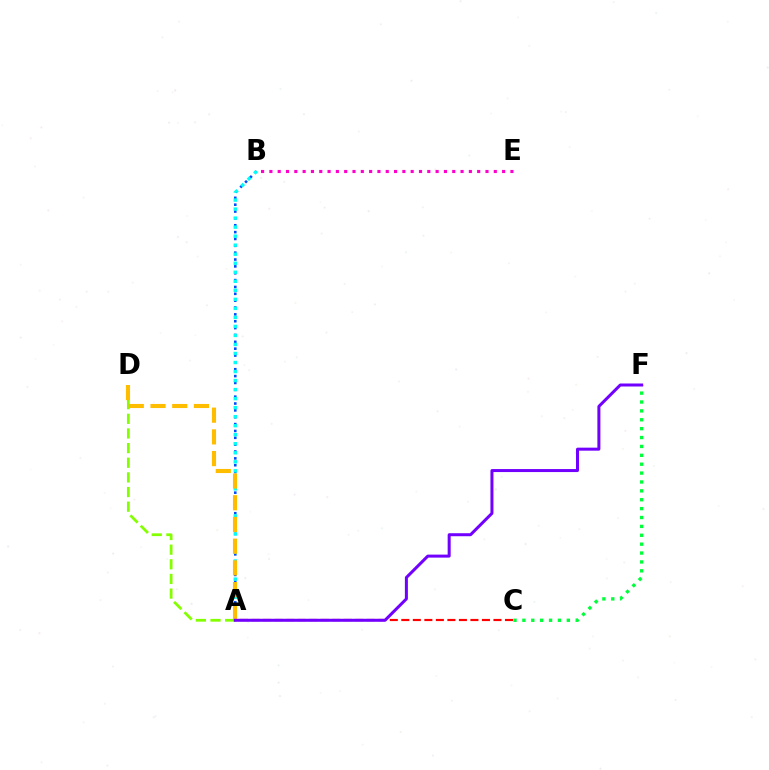{('C', 'F'): [{'color': '#00ff39', 'line_style': 'dotted', 'thickness': 2.41}], ('B', 'E'): [{'color': '#ff00cf', 'line_style': 'dotted', 'thickness': 2.26}], ('A', 'D'): [{'color': '#84ff00', 'line_style': 'dashed', 'thickness': 1.99}, {'color': '#ffbd00', 'line_style': 'dashed', 'thickness': 2.95}], ('A', 'C'): [{'color': '#ff0000', 'line_style': 'dashed', 'thickness': 1.56}], ('A', 'B'): [{'color': '#004bff', 'line_style': 'dotted', 'thickness': 1.86}, {'color': '#00fff6', 'line_style': 'dotted', 'thickness': 2.45}], ('A', 'F'): [{'color': '#7200ff', 'line_style': 'solid', 'thickness': 2.17}]}